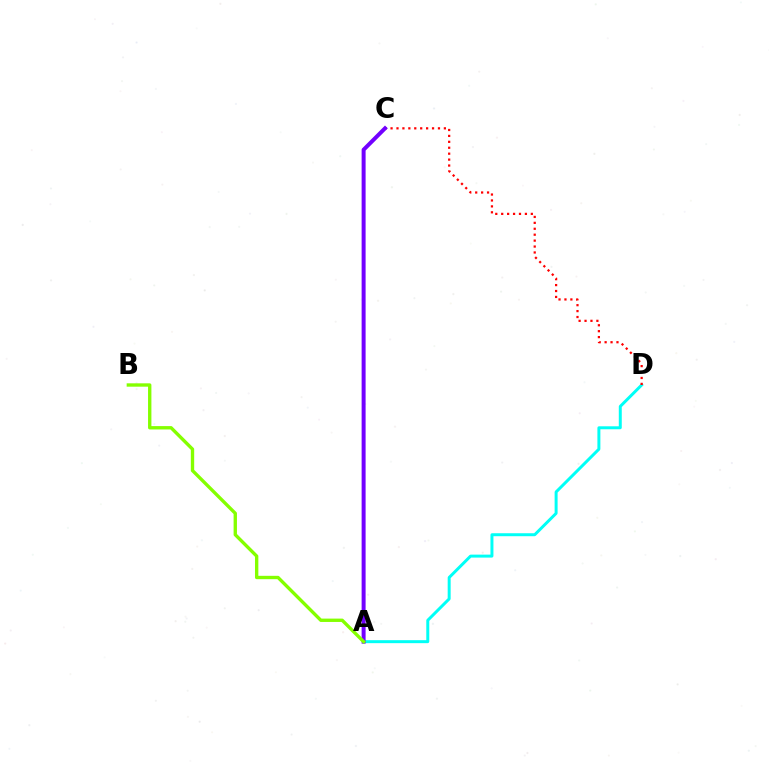{('A', 'D'): [{'color': '#00fff6', 'line_style': 'solid', 'thickness': 2.14}], ('C', 'D'): [{'color': '#ff0000', 'line_style': 'dotted', 'thickness': 1.61}], ('A', 'C'): [{'color': '#7200ff', 'line_style': 'solid', 'thickness': 2.87}], ('A', 'B'): [{'color': '#84ff00', 'line_style': 'solid', 'thickness': 2.42}]}